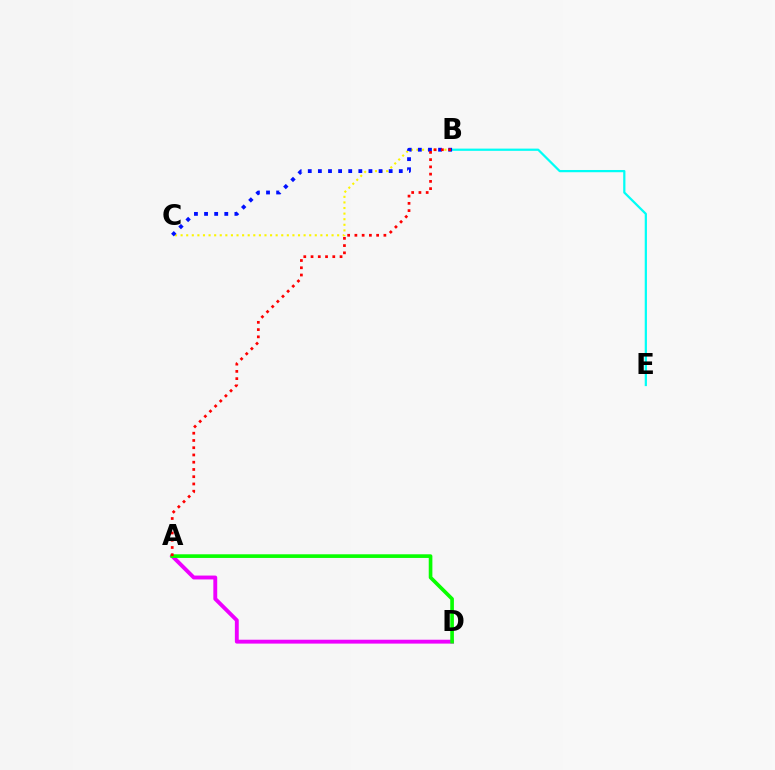{('B', 'E'): [{'color': '#00fff6', 'line_style': 'solid', 'thickness': 1.61}], ('A', 'D'): [{'color': '#ee00ff', 'line_style': 'solid', 'thickness': 2.79}, {'color': '#08ff00', 'line_style': 'solid', 'thickness': 2.63}], ('B', 'C'): [{'color': '#fcf500', 'line_style': 'dotted', 'thickness': 1.52}, {'color': '#0010ff', 'line_style': 'dotted', 'thickness': 2.75}], ('A', 'B'): [{'color': '#ff0000', 'line_style': 'dotted', 'thickness': 1.97}]}